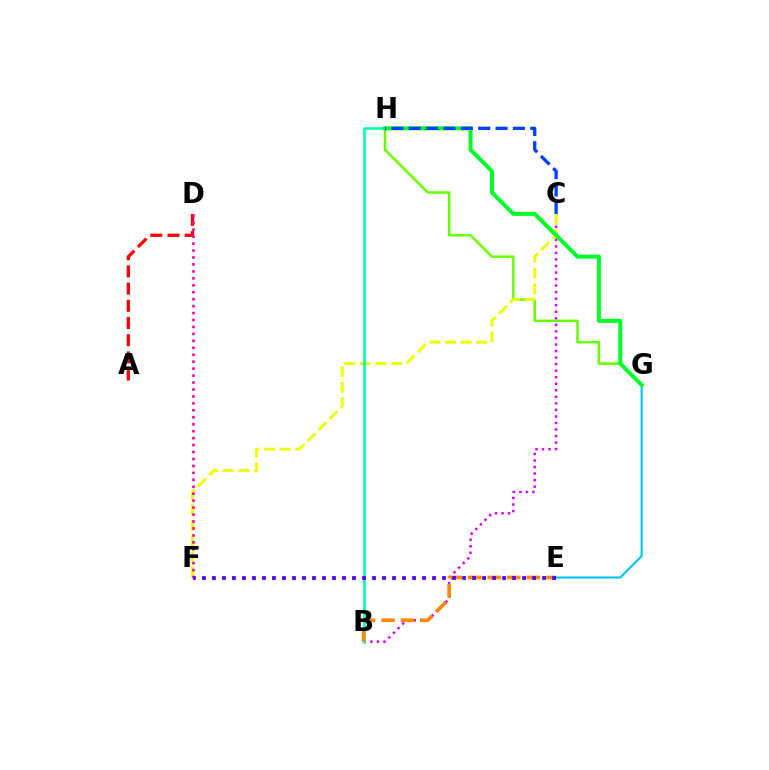{('G', 'H'): [{'color': '#66ff00', 'line_style': 'solid', 'thickness': 1.8}, {'color': '#00ff27', 'line_style': 'solid', 'thickness': 2.89}], ('B', 'C'): [{'color': '#d600ff', 'line_style': 'dotted', 'thickness': 1.78}], ('C', 'F'): [{'color': '#eeff00', 'line_style': 'dashed', 'thickness': 2.13}], ('B', 'H'): [{'color': '#00ffaf', 'line_style': 'solid', 'thickness': 1.86}], ('E', 'G'): [{'color': '#00c7ff', 'line_style': 'solid', 'thickness': 1.54}], ('A', 'D'): [{'color': '#ff0000', 'line_style': 'dashed', 'thickness': 2.34}], ('D', 'F'): [{'color': '#ff00a0', 'line_style': 'dotted', 'thickness': 1.89}], ('C', 'H'): [{'color': '#003fff', 'line_style': 'dashed', 'thickness': 2.36}], ('B', 'E'): [{'color': '#ff8800', 'line_style': 'dashed', 'thickness': 2.65}], ('E', 'F'): [{'color': '#4f00ff', 'line_style': 'dotted', 'thickness': 2.72}]}